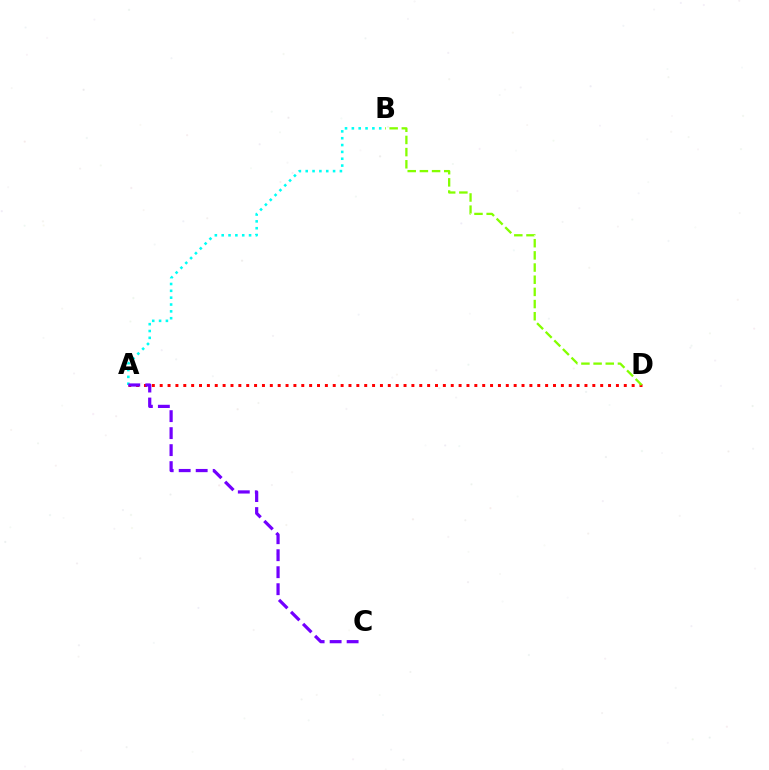{('A', 'D'): [{'color': '#ff0000', 'line_style': 'dotted', 'thickness': 2.14}], ('A', 'B'): [{'color': '#00fff6', 'line_style': 'dotted', 'thickness': 1.86}], ('A', 'C'): [{'color': '#7200ff', 'line_style': 'dashed', 'thickness': 2.31}], ('B', 'D'): [{'color': '#84ff00', 'line_style': 'dashed', 'thickness': 1.65}]}